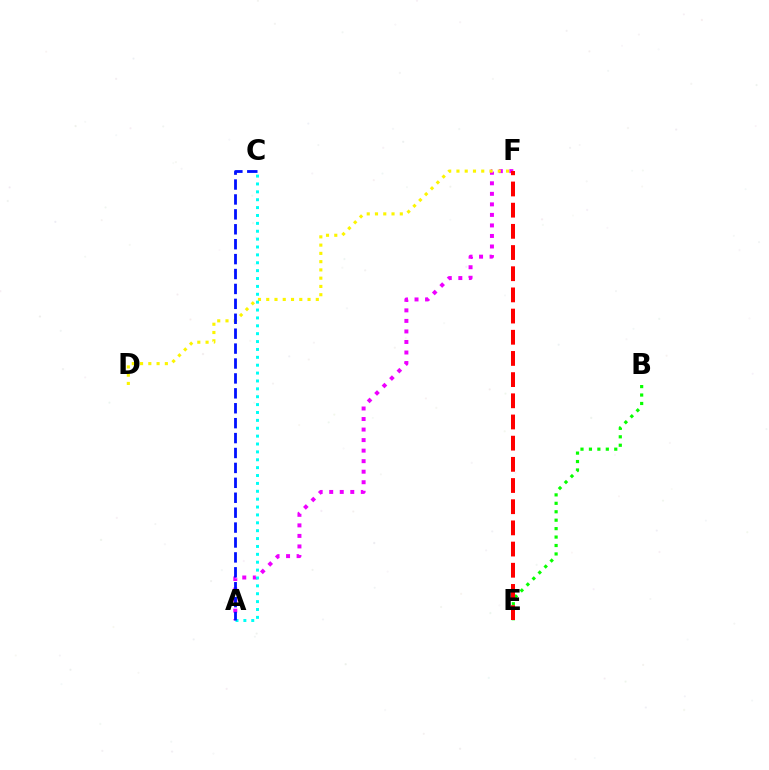{('B', 'E'): [{'color': '#08ff00', 'line_style': 'dotted', 'thickness': 2.29}], ('A', 'F'): [{'color': '#ee00ff', 'line_style': 'dotted', 'thickness': 2.86}], ('D', 'F'): [{'color': '#fcf500', 'line_style': 'dotted', 'thickness': 2.25}], ('E', 'F'): [{'color': '#ff0000', 'line_style': 'dashed', 'thickness': 2.88}], ('A', 'C'): [{'color': '#00fff6', 'line_style': 'dotted', 'thickness': 2.14}, {'color': '#0010ff', 'line_style': 'dashed', 'thickness': 2.03}]}